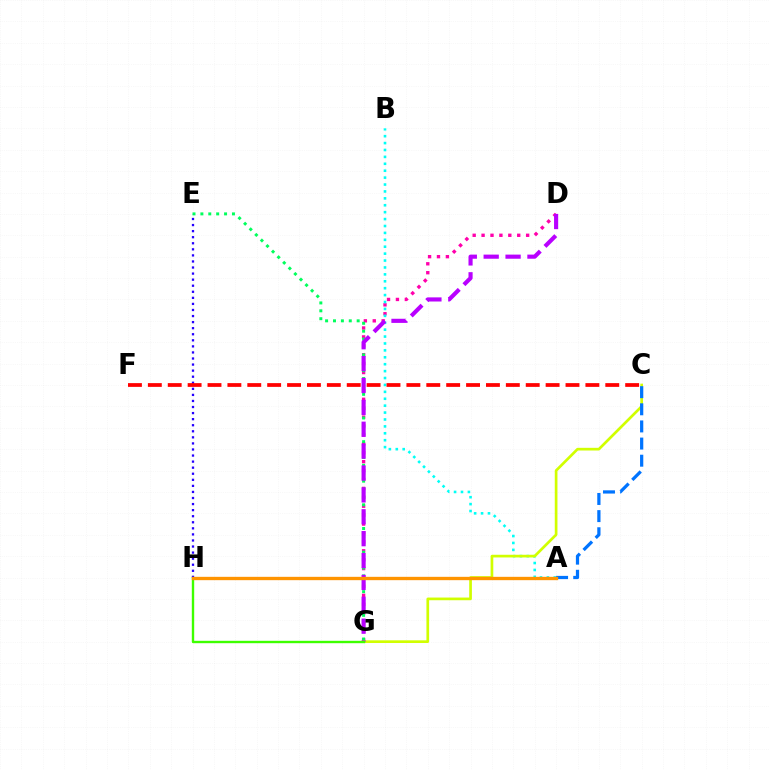{('D', 'G'): [{'color': '#ff00ac', 'line_style': 'dotted', 'thickness': 2.42}, {'color': '#b900ff', 'line_style': 'dashed', 'thickness': 2.97}], ('A', 'B'): [{'color': '#00fff6', 'line_style': 'dotted', 'thickness': 1.88}], ('E', 'G'): [{'color': '#00ff5c', 'line_style': 'dotted', 'thickness': 2.14}], ('C', 'G'): [{'color': '#d1ff00', 'line_style': 'solid', 'thickness': 1.94}], ('A', 'C'): [{'color': '#0074ff', 'line_style': 'dashed', 'thickness': 2.33}], ('G', 'H'): [{'color': '#3dff00', 'line_style': 'solid', 'thickness': 1.72}], ('E', 'H'): [{'color': '#2500ff', 'line_style': 'dotted', 'thickness': 1.65}], ('A', 'H'): [{'color': '#ff9400', 'line_style': 'solid', 'thickness': 2.4}], ('C', 'F'): [{'color': '#ff0000', 'line_style': 'dashed', 'thickness': 2.7}]}